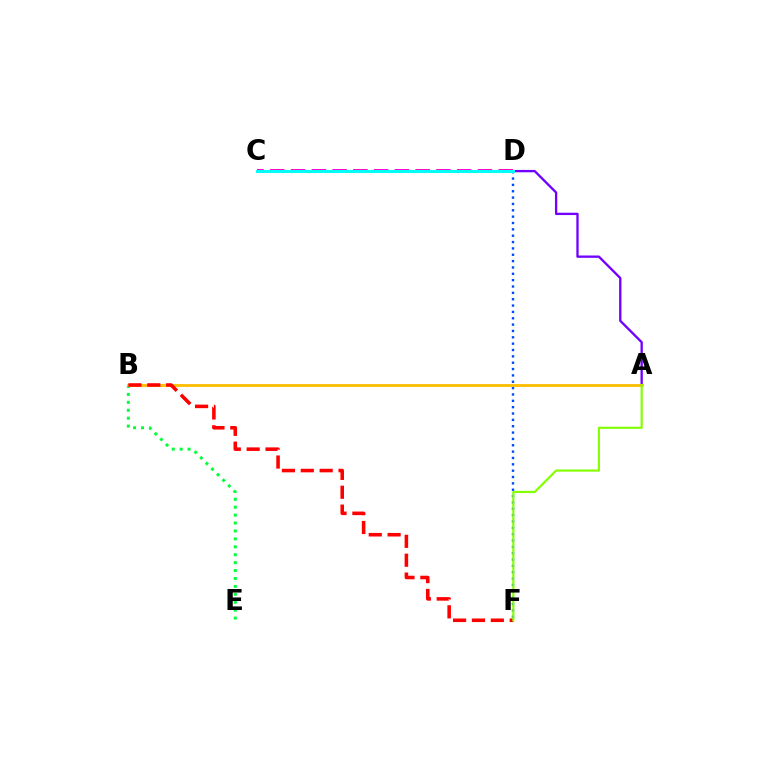{('D', 'F'): [{'color': '#004bff', 'line_style': 'dotted', 'thickness': 1.73}], ('B', 'E'): [{'color': '#00ff39', 'line_style': 'dotted', 'thickness': 2.15}], ('A', 'D'): [{'color': '#7200ff', 'line_style': 'solid', 'thickness': 1.67}], ('A', 'B'): [{'color': '#ffbd00', 'line_style': 'solid', 'thickness': 2.03}], ('C', 'D'): [{'color': '#ff00cf', 'line_style': 'dashed', 'thickness': 2.82}, {'color': '#00fff6', 'line_style': 'solid', 'thickness': 2.17}], ('B', 'F'): [{'color': '#ff0000', 'line_style': 'dashed', 'thickness': 2.56}], ('A', 'F'): [{'color': '#84ff00', 'line_style': 'solid', 'thickness': 1.56}]}